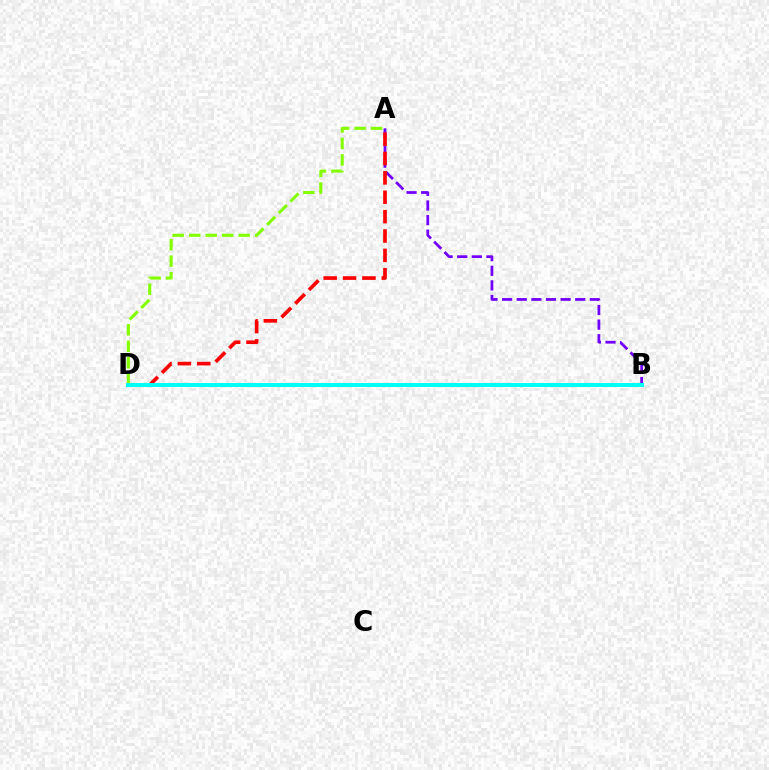{('A', 'B'): [{'color': '#7200ff', 'line_style': 'dashed', 'thickness': 1.99}], ('A', 'D'): [{'color': '#84ff00', 'line_style': 'dashed', 'thickness': 2.24}, {'color': '#ff0000', 'line_style': 'dashed', 'thickness': 2.63}], ('B', 'D'): [{'color': '#00fff6', 'line_style': 'solid', 'thickness': 2.9}]}